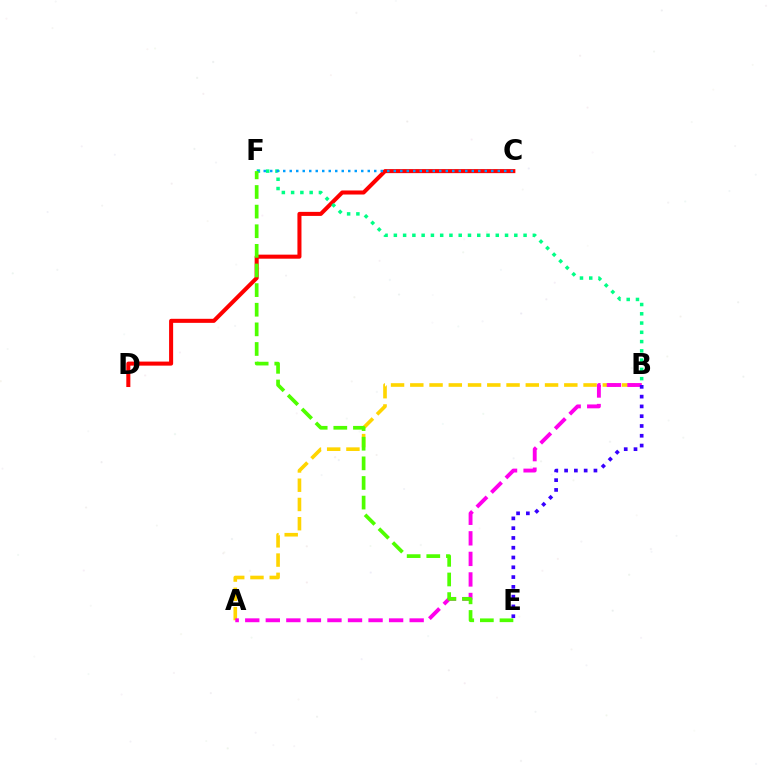{('C', 'D'): [{'color': '#ff0000', 'line_style': 'solid', 'thickness': 2.91}], ('A', 'B'): [{'color': '#ffd500', 'line_style': 'dashed', 'thickness': 2.62}, {'color': '#ff00ed', 'line_style': 'dashed', 'thickness': 2.79}], ('B', 'F'): [{'color': '#00ff86', 'line_style': 'dotted', 'thickness': 2.52}], ('C', 'F'): [{'color': '#009eff', 'line_style': 'dotted', 'thickness': 1.77}], ('B', 'E'): [{'color': '#3700ff', 'line_style': 'dotted', 'thickness': 2.66}], ('E', 'F'): [{'color': '#4fff00', 'line_style': 'dashed', 'thickness': 2.67}]}